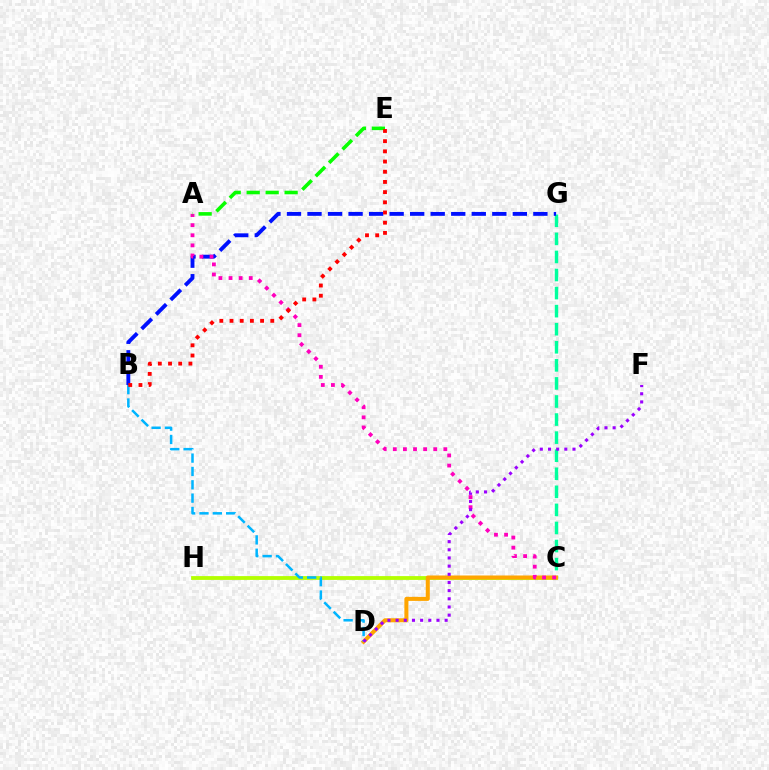{('C', 'H'): [{'color': '#b3ff00', 'line_style': 'solid', 'thickness': 2.74}], ('C', 'G'): [{'color': '#00ff9d', 'line_style': 'dashed', 'thickness': 2.45}], ('C', 'D'): [{'color': '#ffa500', 'line_style': 'solid', 'thickness': 2.9}], ('B', 'G'): [{'color': '#0010ff', 'line_style': 'dashed', 'thickness': 2.79}], ('B', 'D'): [{'color': '#00b5ff', 'line_style': 'dashed', 'thickness': 1.81}], ('A', 'C'): [{'color': '#ff00bd', 'line_style': 'dotted', 'thickness': 2.74}], ('A', 'E'): [{'color': '#08ff00', 'line_style': 'dashed', 'thickness': 2.58}], ('D', 'F'): [{'color': '#9b00ff', 'line_style': 'dotted', 'thickness': 2.22}], ('B', 'E'): [{'color': '#ff0000', 'line_style': 'dotted', 'thickness': 2.77}]}